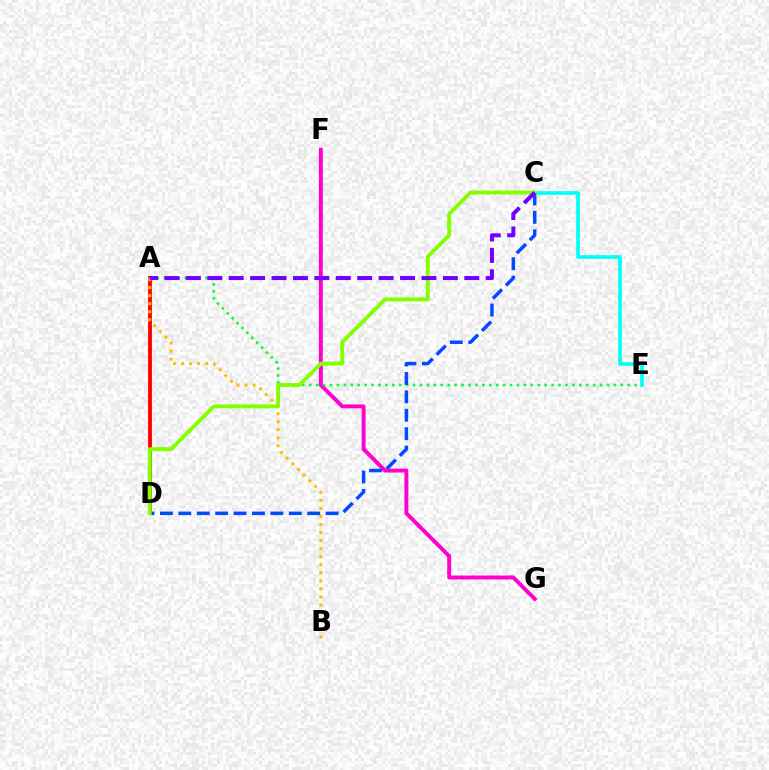{('C', 'E'): [{'color': '#00fff6', 'line_style': 'solid', 'thickness': 2.63}], ('A', 'D'): [{'color': '#ff0000', 'line_style': 'solid', 'thickness': 2.77}], ('A', 'B'): [{'color': '#ffbd00', 'line_style': 'dotted', 'thickness': 2.18}], ('F', 'G'): [{'color': '#ff00cf', 'line_style': 'solid', 'thickness': 2.83}], ('A', 'E'): [{'color': '#00ff39', 'line_style': 'dotted', 'thickness': 1.88}], ('C', 'D'): [{'color': '#004bff', 'line_style': 'dashed', 'thickness': 2.5}, {'color': '#84ff00', 'line_style': 'solid', 'thickness': 2.79}], ('A', 'C'): [{'color': '#7200ff', 'line_style': 'dashed', 'thickness': 2.91}]}